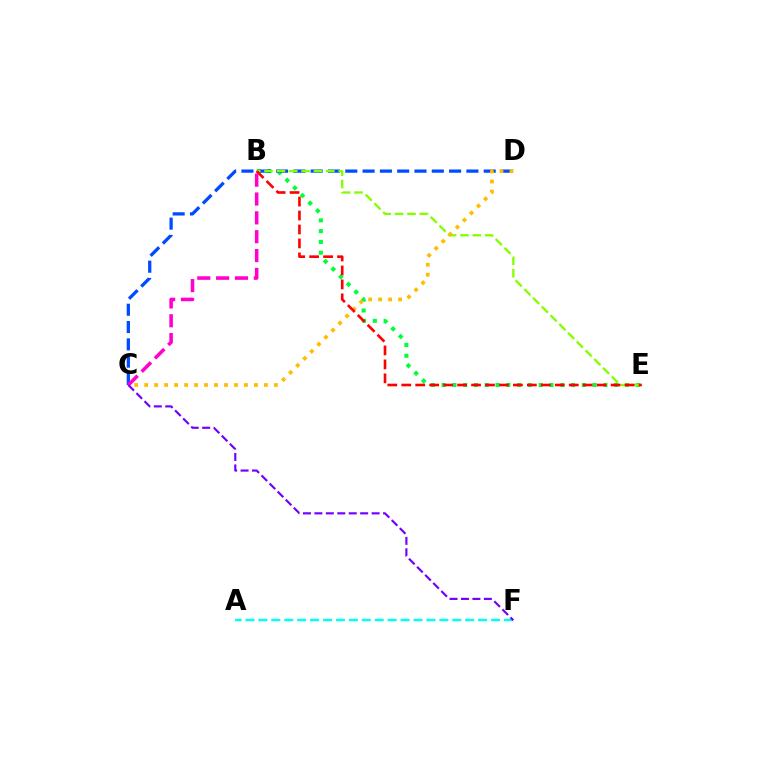{('B', 'E'): [{'color': '#00ff39', 'line_style': 'dotted', 'thickness': 2.93}, {'color': '#84ff00', 'line_style': 'dashed', 'thickness': 1.68}, {'color': '#ff0000', 'line_style': 'dashed', 'thickness': 1.9}], ('C', 'D'): [{'color': '#004bff', 'line_style': 'dashed', 'thickness': 2.35}, {'color': '#ffbd00', 'line_style': 'dotted', 'thickness': 2.71}], ('A', 'F'): [{'color': '#00fff6', 'line_style': 'dashed', 'thickness': 1.76}], ('B', 'C'): [{'color': '#ff00cf', 'line_style': 'dashed', 'thickness': 2.56}], ('C', 'F'): [{'color': '#7200ff', 'line_style': 'dashed', 'thickness': 1.55}]}